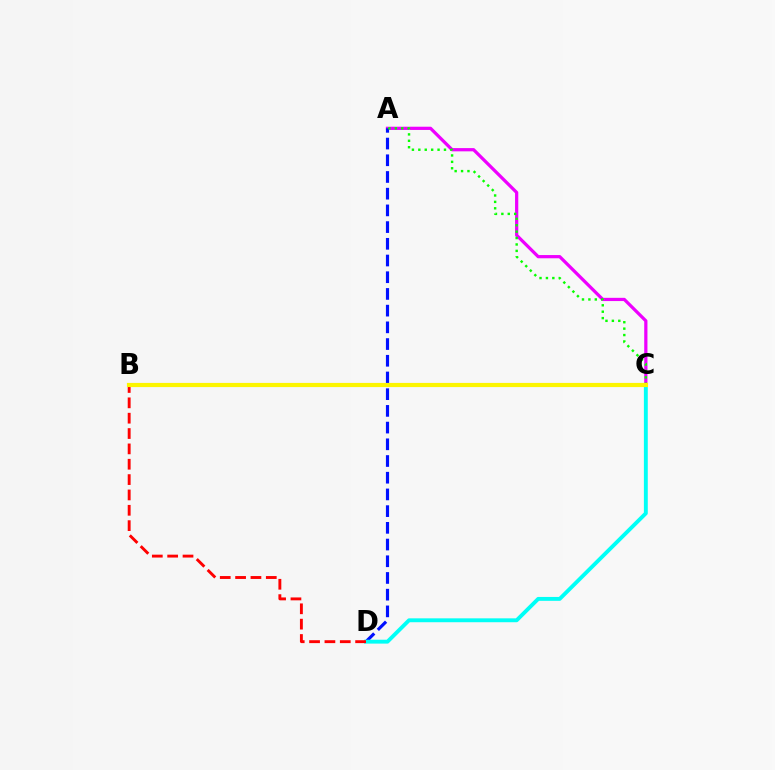{('A', 'C'): [{'color': '#ee00ff', 'line_style': 'solid', 'thickness': 2.33}, {'color': '#08ff00', 'line_style': 'dotted', 'thickness': 1.74}], ('A', 'D'): [{'color': '#0010ff', 'line_style': 'dashed', 'thickness': 2.27}], ('C', 'D'): [{'color': '#00fff6', 'line_style': 'solid', 'thickness': 2.8}], ('B', 'D'): [{'color': '#ff0000', 'line_style': 'dashed', 'thickness': 2.09}], ('B', 'C'): [{'color': '#fcf500', 'line_style': 'solid', 'thickness': 3.0}]}